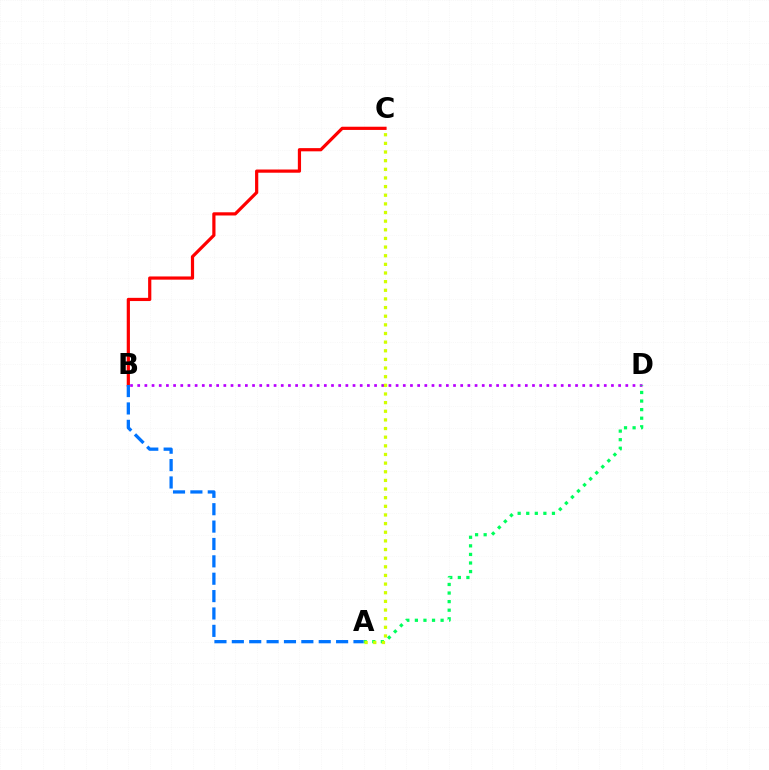{('B', 'D'): [{'color': '#b900ff', 'line_style': 'dotted', 'thickness': 1.95}], ('A', 'D'): [{'color': '#00ff5c', 'line_style': 'dotted', 'thickness': 2.33}], ('A', 'C'): [{'color': '#d1ff00', 'line_style': 'dotted', 'thickness': 2.35}], ('B', 'C'): [{'color': '#ff0000', 'line_style': 'solid', 'thickness': 2.31}], ('A', 'B'): [{'color': '#0074ff', 'line_style': 'dashed', 'thickness': 2.36}]}